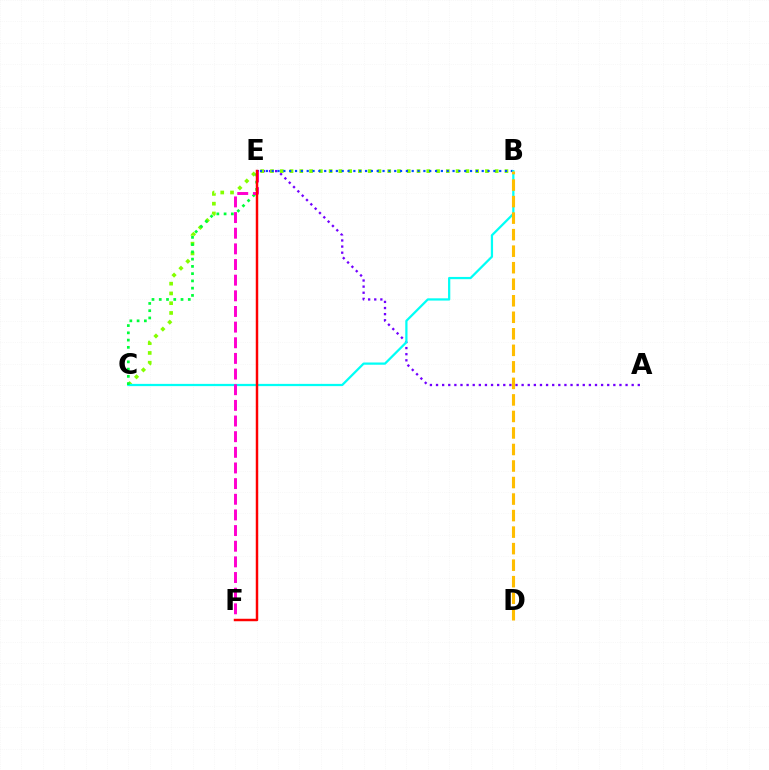{('A', 'E'): [{'color': '#7200ff', 'line_style': 'dotted', 'thickness': 1.66}], ('B', 'C'): [{'color': '#84ff00', 'line_style': 'dotted', 'thickness': 2.65}, {'color': '#00fff6', 'line_style': 'solid', 'thickness': 1.62}], ('B', 'E'): [{'color': '#004bff', 'line_style': 'dotted', 'thickness': 1.59}], ('C', 'E'): [{'color': '#00ff39', 'line_style': 'dotted', 'thickness': 1.97}], ('E', 'F'): [{'color': '#ff00cf', 'line_style': 'dashed', 'thickness': 2.13}, {'color': '#ff0000', 'line_style': 'solid', 'thickness': 1.78}], ('B', 'D'): [{'color': '#ffbd00', 'line_style': 'dashed', 'thickness': 2.24}]}